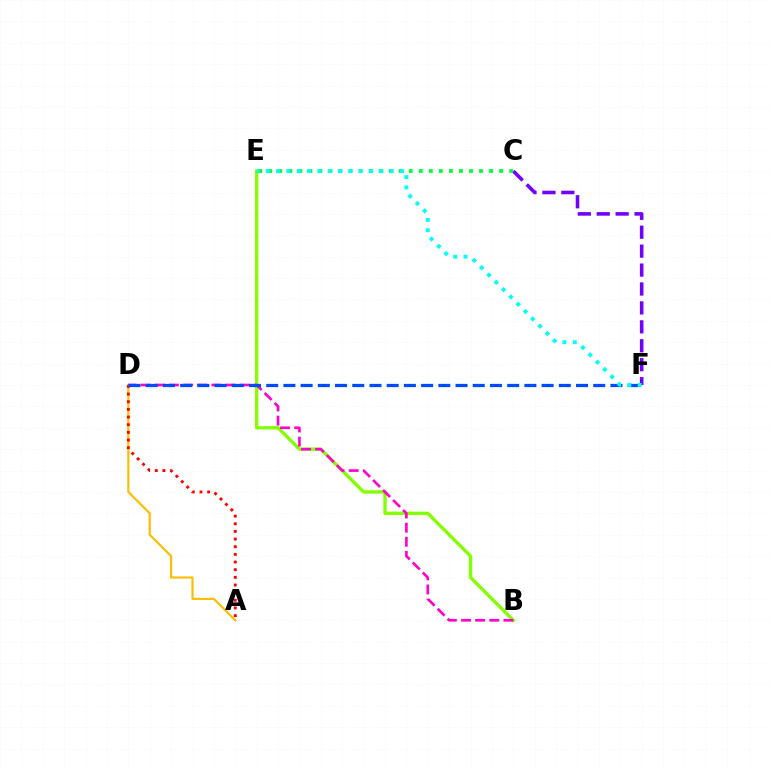{('B', 'E'): [{'color': '#84ff00', 'line_style': 'solid', 'thickness': 2.4}], ('C', 'F'): [{'color': '#7200ff', 'line_style': 'dashed', 'thickness': 2.57}], ('A', 'D'): [{'color': '#ffbd00', 'line_style': 'solid', 'thickness': 1.56}, {'color': '#ff0000', 'line_style': 'dotted', 'thickness': 2.08}], ('C', 'E'): [{'color': '#00ff39', 'line_style': 'dotted', 'thickness': 2.73}], ('B', 'D'): [{'color': '#ff00cf', 'line_style': 'dashed', 'thickness': 1.92}], ('D', 'F'): [{'color': '#004bff', 'line_style': 'dashed', 'thickness': 2.34}], ('E', 'F'): [{'color': '#00fff6', 'line_style': 'dotted', 'thickness': 2.81}]}